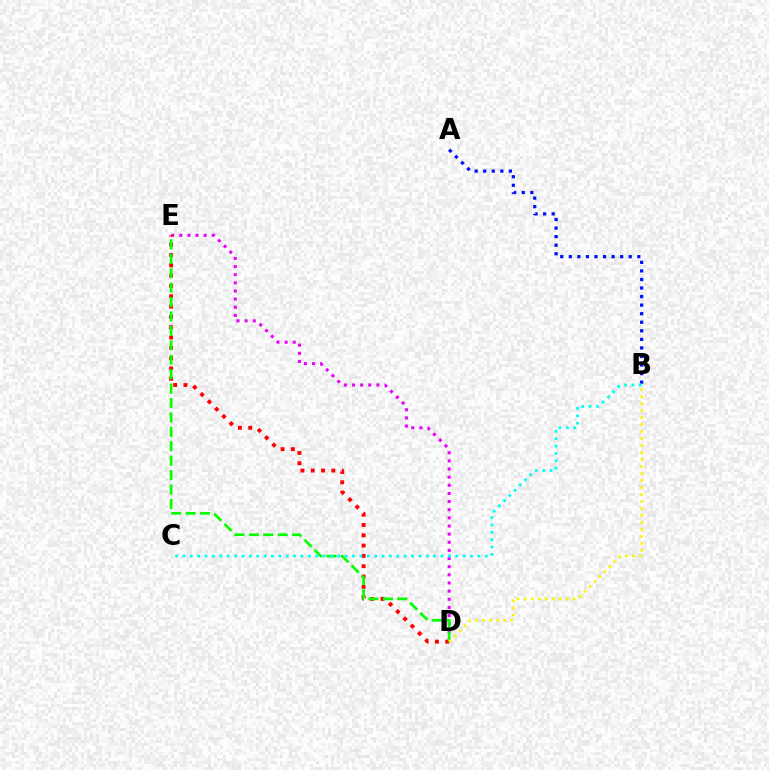{('A', 'B'): [{'color': '#0010ff', 'line_style': 'dotted', 'thickness': 2.33}], ('D', 'E'): [{'color': '#ee00ff', 'line_style': 'dotted', 'thickness': 2.21}, {'color': '#ff0000', 'line_style': 'dotted', 'thickness': 2.8}, {'color': '#08ff00', 'line_style': 'dashed', 'thickness': 1.96}], ('B', 'C'): [{'color': '#00fff6', 'line_style': 'dotted', 'thickness': 2.0}], ('B', 'D'): [{'color': '#fcf500', 'line_style': 'dotted', 'thickness': 1.9}]}